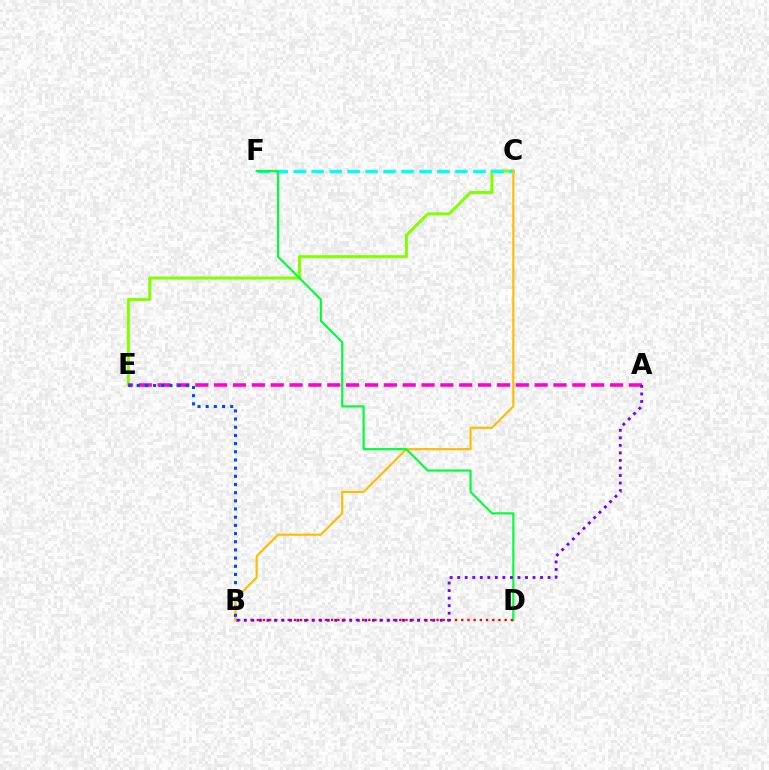{('C', 'E'): [{'color': '#84ff00', 'line_style': 'solid', 'thickness': 2.19}], ('C', 'F'): [{'color': '#00fff6', 'line_style': 'dashed', 'thickness': 2.44}], ('A', 'E'): [{'color': '#ff00cf', 'line_style': 'dashed', 'thickness': 2.56}], ('B', 'C'): [{'color': '#ffbd00', 'line_style': 'solid', 'thickness': 1.55}], ('D', 'F'): [{'color': '#00ff39', 'line_style': 'solid', 'thickness': 1.56}], ('B', 'D'): [{'color': '#ff0000', 'line_style': 'dotted', 'thickness': 1.68}], ('A', 'B'): [{'color': '#7200ff', 'line_style': 'dotted', 'thickness': 2.05}], ('B', 'E'): [{'color': '#004bff', 'line_style': 'dotted', 'thickness': 2.22}]}